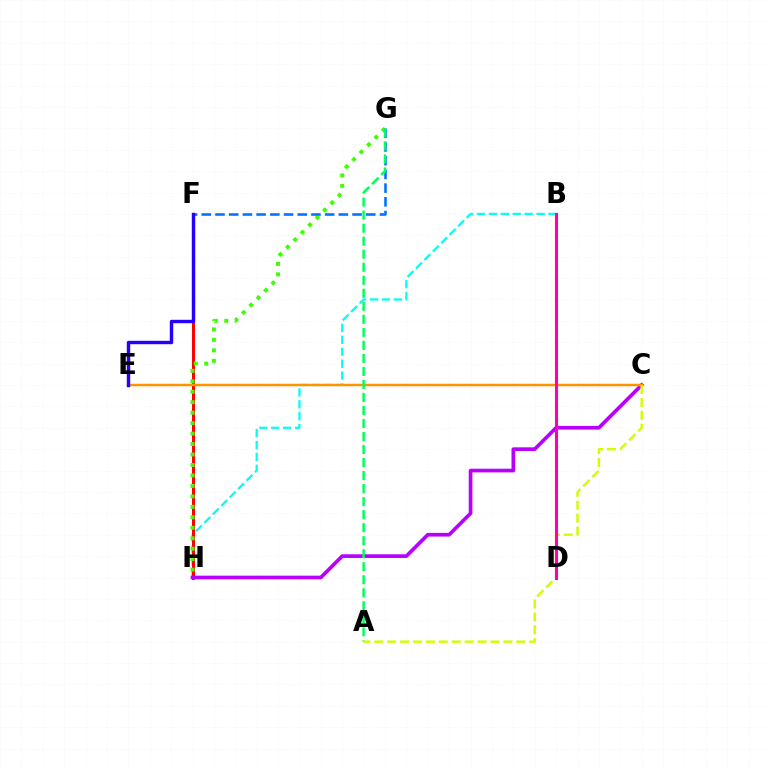{('B', 'H'): [{'color': '#00fff6', 'line_style': 'dashed', 'thickness': 1.62}], ('F', 'H'): [{'color': '#ff0000', 'line_style': 'solid', 'thickness': 2.17}], ('G', 'H'): [{'color': '#3dff00', 'line_style': 'dotted', 'thickness': 2.84}], ('F', 'G'): [{'color': '#0074ff', 'line_style': 'dashed', 'thickness': 1.86}], ('C', 'H'): [{'color': '#b900ff', 'line_style': 'solid', 'thickness': 2.65}], ('C', 'E'): [{'color': '#ff9400', 'line_style': 'solid', 'thickness': 1.79}], ('A', 'G'): [{'color': '#00ff5c', 'line_style': 'dashed', 'thickness': 1.77}], ('E', 'F'): [{'color': '#2500ff', 'line_style': 'solid', 'thickness': 2.45}], ('A', 'C'): [{'color': '#d1ff00', 'line_style': 'dashed', 'thickness': 1.75}], ('B', 'D'): [{'color': '#ff00ac', 'line_style': 'solid', 'thickness': 2.23}]}